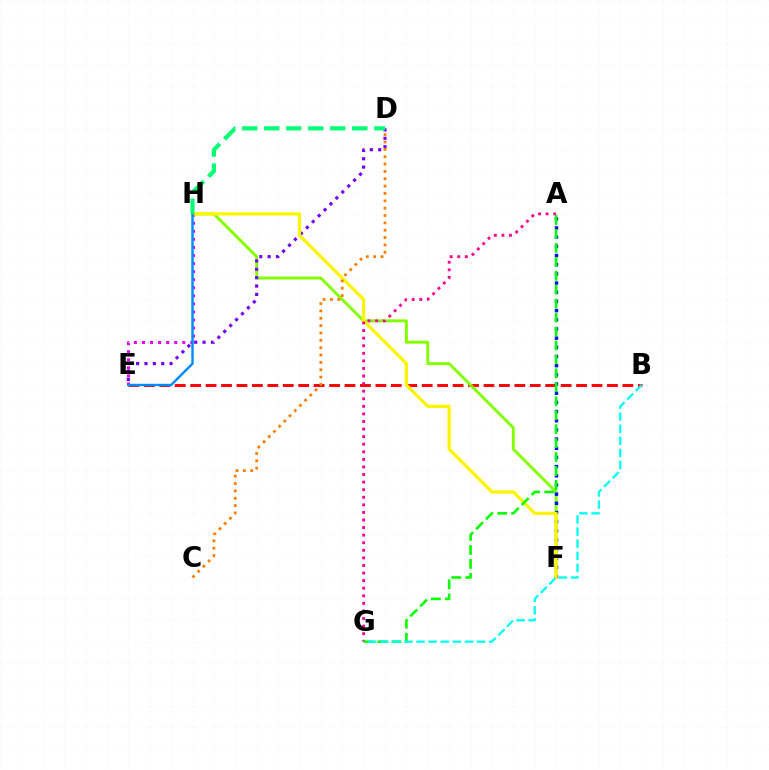{('B', 'E'): [{'color': '#ff0000', 'line_style': 'dashed', 'thickness': 2.1}], ('F', 'H'): [{'color': '#84ff00', 'line_style': 'solid', 'thickness': 2.1}, {'color': '#fcf500', 'line_style': 'solid', 'thickness': 2.34}], ('A', 'F'): [{'color': '#0010ff', 'line_style': 'dotted', 'thickness': 2.49}], ('D', 'E'): [{'color': '#7200ff', 'line_style': 'dotted', 'thickness': 2.27}], ('E', 'H'): [{'color': '#ee00ff', 'line_style': 'dotted', 'thickness': 2.19}, {'color': '#008cff', 'line_style': 'solid', 'thickness': 1.74}], ('C', 'D'): [{'color': '#ff7c00', 'line_style': 'dotted', 'thickness': 2.0}], ('A', 'G'): [{'color': '#ff0094', 'line_style': 'dotted', 'thickness': 2.06}, {'color': '#08ff00', 'line_style': 'dashed', 'thickness': 1.89}], ('B', 'G'): [{'color': '#00fff6', 'line_style': 'dashed', 'thickness': 1.64}], ('D', 'H'): [{'color': '#00ff74', 'line_style': 'dashed', 'thickness': 2.99}]}